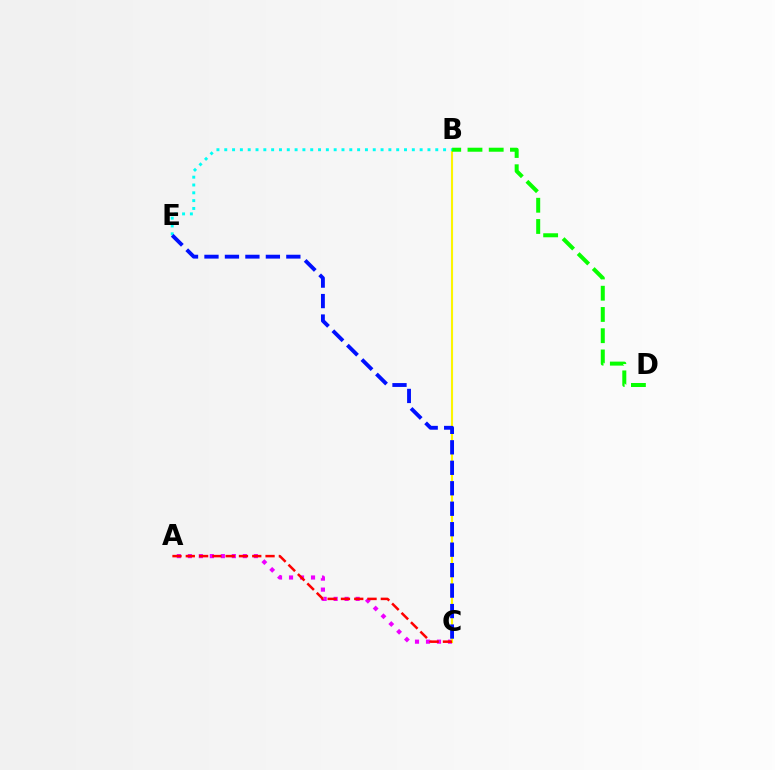{('A', 'C'): [{'color': '#ee00ff', 'line_style': 'dotted', 'thickness': 2.99}, {'color': '#ff0000', 'line_style': 'dashed', 'thickness': 1.81}], ('B', 'C'): [{'color': '#fcf500', 'line_style': 'solid', 'thickness': 1.51}], ('B', 'D'): [{'color': '#08ff00', 'line_style': 'dashed', 'thickness': 2.88}], ('B', 'E'): [{'color': '#00fff6', 'line_style': 'dotted', 'thickness': 2.12}], ('C', 'E'): [{'color': '#0010ff', 'line_style': 'dashed', 'thickness': 2.78}]}